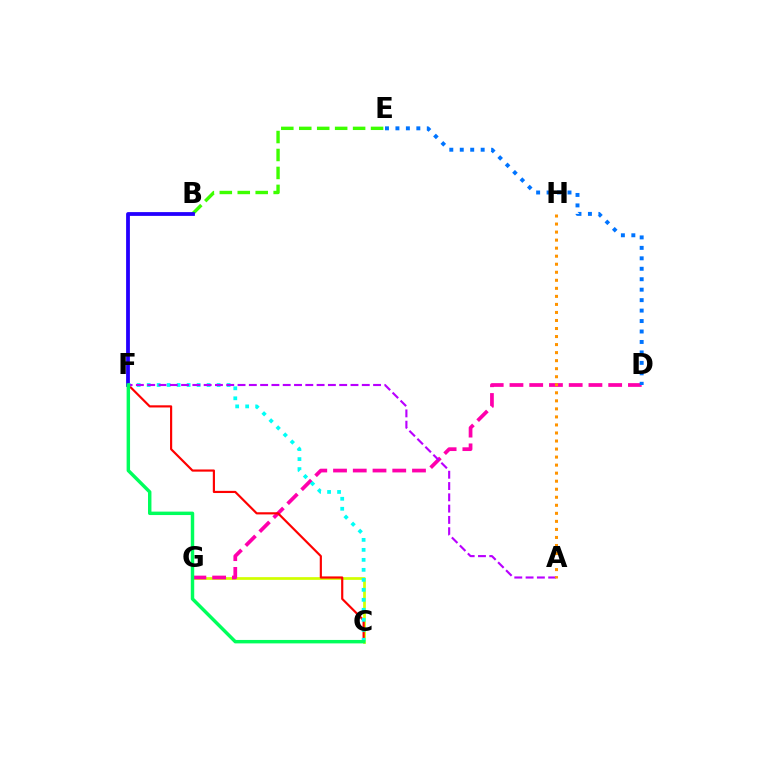{('B', 'E'): [{'color': '#3dff00', 'line_style': 'dashed', 'thickness': 2.44}], ('C', 'G'): [{'color': '#d1ff00', 'line_style': 'solid', 'thickness': 1.96}], ('B', 'F'): [{'color': '#2500ff', 'line_style': 'solid', 'thickness': 2.73}], ('D', 'G'): [{'color': '#ff00ac', 'line_style': 'dashed', 'thickness': 2.68}], ('C', 'F'): [{'color': '#ff0000', 'line_style': 'solid', 'thickness': 1.56}, {'color': '#00fff6', 'line_style': 'dotted', 'thickness': 2.71}, {'color': '#00ff5c', 'line_style': 'solid', 'thickness': 2.48}], ('A', 'F'): [{'color': '#b900ff', 'line_style': 'dashed', 'thickness': 1.53}], ('D', 'E'): [{'color': '#0074ff', 'line_style': 'dotted', 'thickness': 2.84}], ('A', 'H'): [{'color': '#ff9400', 'line_style': 'dotted', 'thickness': 2.18}]}